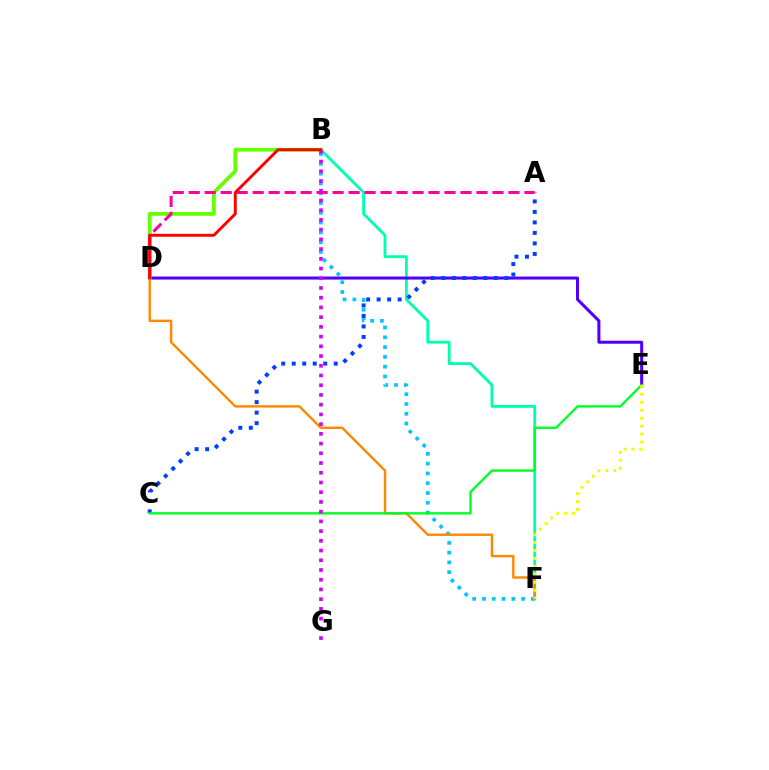{('B', 'F'): [{'color': '#00ffaf', 'line_style': 'solid', 'thickness': 2.04}, {'color': '#00c7ff', 'line_style': 'dotted', 'thickness': 2.66}], ('D', 'E'): [{'color': '#4f00ff', 'line_style': 'solid', 'thickness': 2.18}], ('D', 'F'): [{'color': '#ff8800', 'line_style': 'solid', 'thickness': 1.74}], ('A', 'C'): [{'color': '#003fff', 'line_style': 'dotted', 'thickness': 2.85}], ('B', 'D'): [{'color': '#66ff00', 'line_style': 'solid', 'thickness': 2.71}, {'color': '#ff0000', 'line_style': 'solid', 'thickness': 2.09}], ('C', 'E'): [{'color': '#00ff27', 'line_style': 'solid', 'thickness': 1.71}], ('A', 'D'): [{'color': '#ff00a0', 'line_style': 'dashed', 'thickness': 2.17}], ('E', 'F'): [{'color': '#eeff00', 'line_style': 'dotted', 'thickness': 2.16}], ('B', 'G'): [{'color': '#d600ff', 'line_style': 'dotted', 'thickness': 2.64}]}